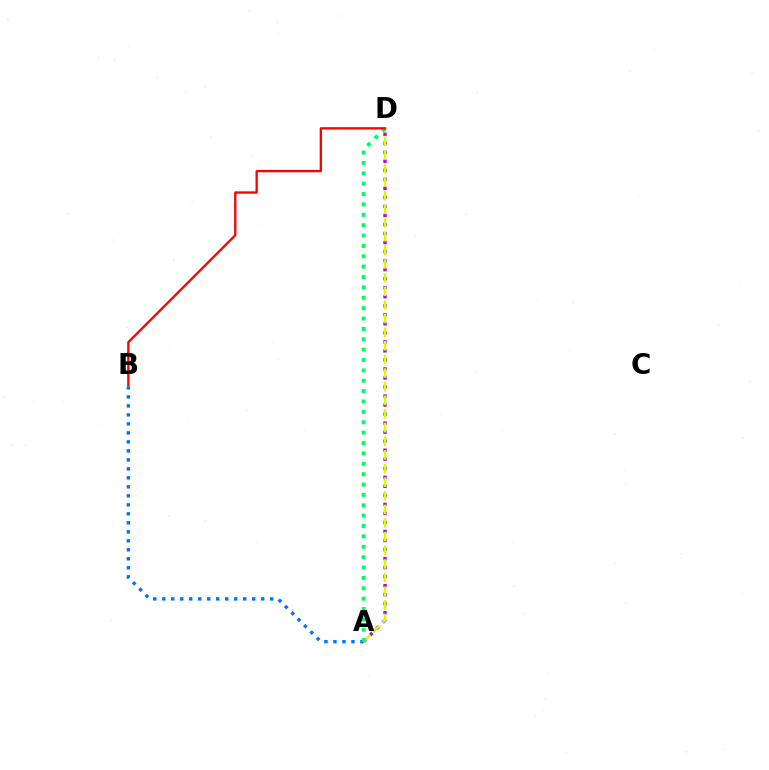{('A', 'B'): [{'color': '#0074ff', 'line_style': 'dotted', 'thickness': 2.44}], ('A', 'D'): [{'color': '#b900ff', 'line_style': 'dotted', 'thickness': 2.45}, {'color': '#d1ff00', 'line_style': 'dashed', 'thickness': 1.85}, {'color': '#00ff5c', 'line_style': 'dotted', 'thickness': 2.82}], ('B', 'D'): [{'color': '#ff0000', 'line_style': 'solid', 'thickness': 1.67}]}